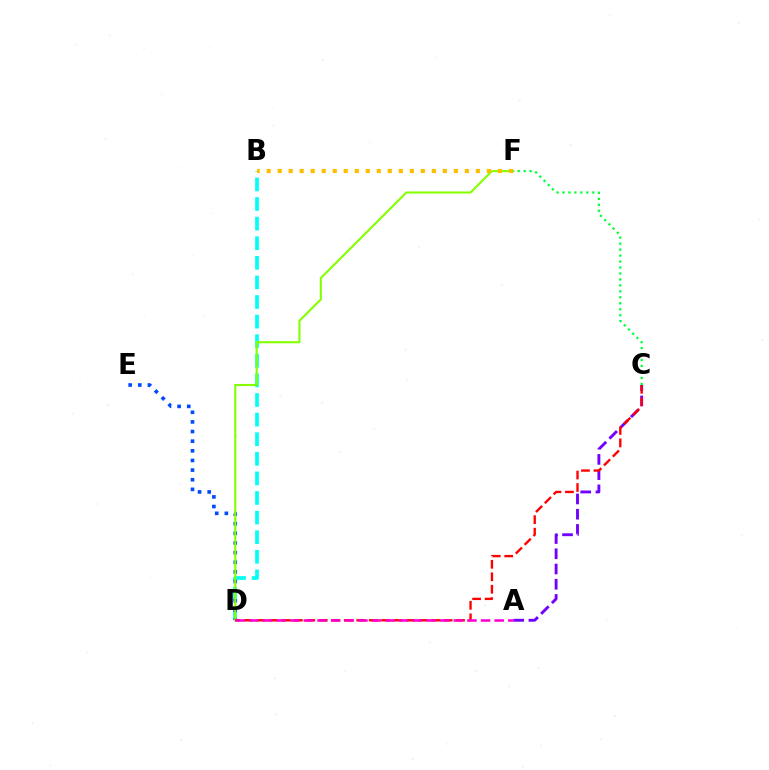{('B', 'D'): [{'color': '#00fff6', 'line_style': 'dashed', 'thickness': 2.66}], ('D', 'E'): [{'color': '#004bff', 'line_style': 'dotted', 'thickness': 2.62}], ('D', 'F'): [{'color': '#84ff00', 'line_style': 'solid', 'thickness': 1.51}], ('A', 'C'): [{'color': '#7200ff', 'line_style': 'dashed', 'thickness': 2.07}], ('C', 'D'): [{'color': '#ff0000', 'line_style': 'dashed', 'thickness': 1.7}], ('B', 'F'): [{'color': '#ffbd00', 'line_style': 'dotted', 'thickness': 2.99}], ('A', 'D'): [{'color': '#ff00cf', 'line_style': 'dashed', 'thickness': 1.85}], ('C', 'F'): [{'color': '#00ff39', 'line_style': 'dotted', 'thickness': 1.62}]}